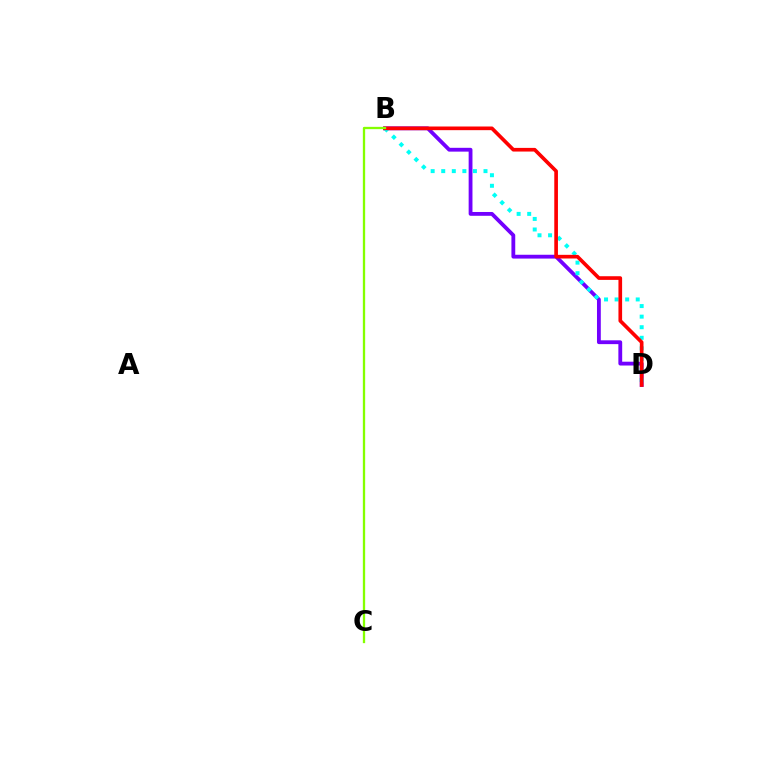{('B', 'D'): [{'color': '#7200ff', 'line_style': 'solid', 'thickness': 2.75}, {'color': '#00fff6', 'line_style': 'dotted', 'thickness': 2.87}, {'color': '#ff0000', 'line_style': 'solid', 'thickness': 2.64}], ('B', 'C'): [{'color': '#84ff00', 'line_style': 'solid', 'thickness': 1.66}]}